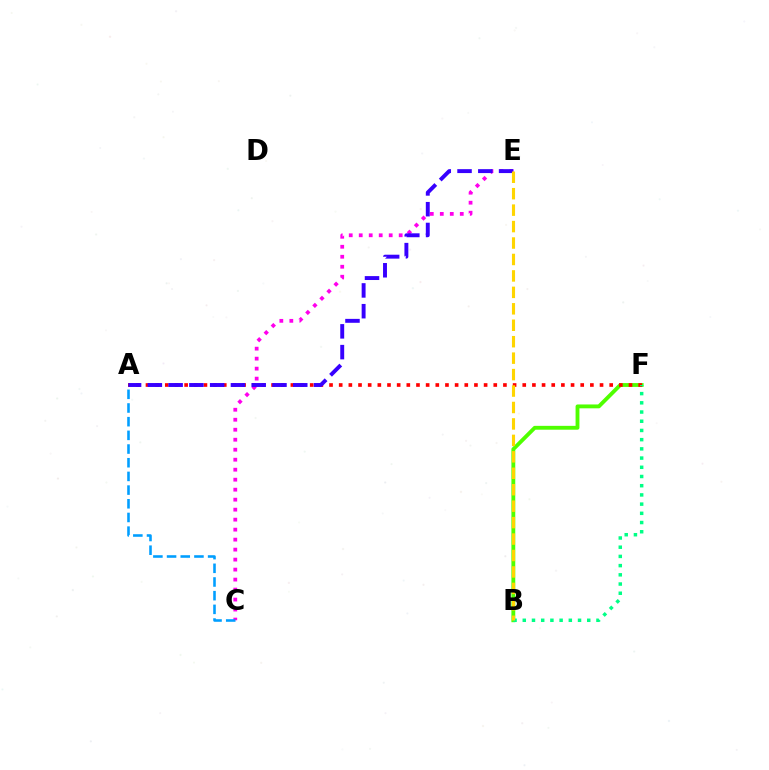{('C', 'E'): [{'color': '#ff00ed', 'line_style': 'dotted', 'thickness': 2.71}], ('B', 'F'): [{'color': '#4fff00', 'line_style': 'solid', 'thickness': 2.77}, {'color': '#00ff86', 'line_style': 'dotted', 'thickness': 2.5}], ('A', 'F'): [{'color': '#ff0000', 'line_style': 'dotted', 'thickness': 2.62}], ('A', 'E'): [{'color': '#3700ff', 'line_style': 'dashed', 'thickness': 2.82}], ('B', 'E'): [{'color': '#ffd500', 'line_style': 'dashed', 'thickness': 2.23}], ('A', 'C'): [{'color': '#009eff', 'line_style': 'dashed', 'thickness': 1.86}]}